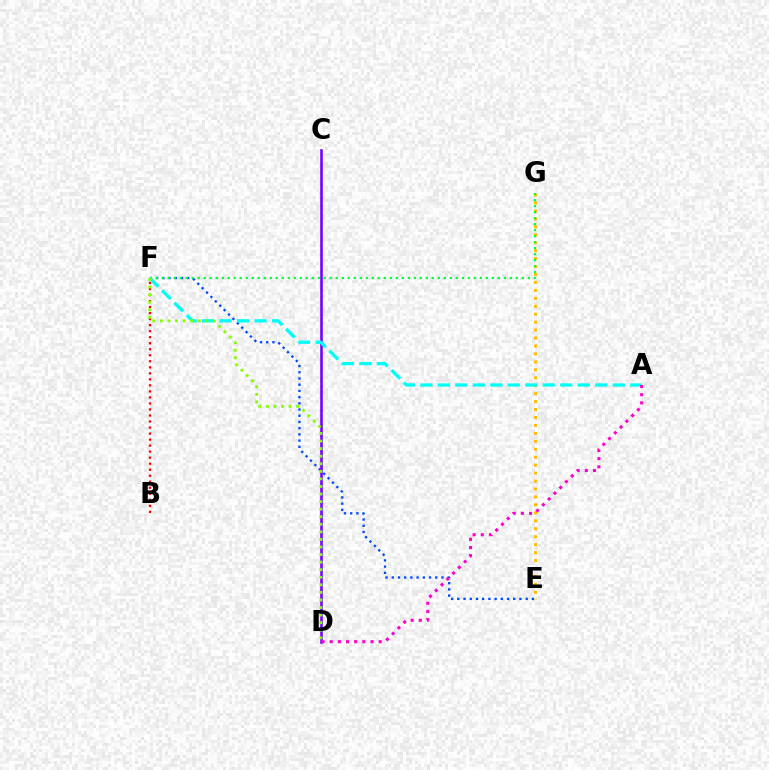{('E', 'F'): [{'color': '#004bff', 'line_style': 'dotted', 'thickness': 1.69}], ('C', 'D'): [{'color': '#7200ff', 'line_style': 'solid', 'thickness': 1.86}], ('B', 'F'): [{'color': '#ff0000', 'line_style': 'dotted', 'thickness': 1.64}], ('E', 'G'): [{'color': '#ffbd00', 'line_style': 'dotted', 'thickness': 2.16}], ('F', 'G'): [{'color': '#00ff39', 'line_style': 'dotted', 'thickness': 1.63}], ('A', 'F'): [{'color': '#00fff6', 'line_style': 'dashed', 'thickness': 2.38}], ('D', 'F'): [{'color': '#84ff00', 'line_style': 'dotted', 'thickness': 2.06}], ('A', 'D'): [{'color': '#ff00cf', 'line_style': 'dotted', 'thickness': 2.22}]}